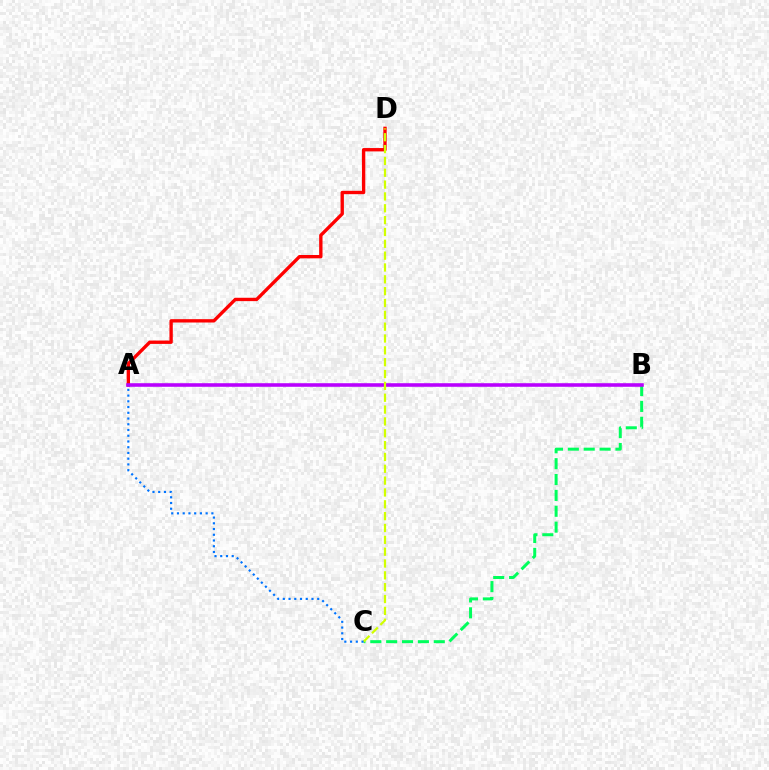{('B', 'C'): [{'color': '#00ff5c', 'line_style': 'dashed', 'thickness': 2.16}], ('A', 'D'): [{'color': '#ff0000', 'line_style': 'solid', 'thickness': 2.41}], ('A', 'B'): [{'color': '#b900ff', 'line_style': 'solid', 'thickness': 2.57}], ('C', 'D'): [{'color': '#d1ff00', 'line_style': 'dashed', 'thickness': 1.61}], ('A', 'C'): [{'color': '#0074ff', 'line_style': 'dotted', 'thickness': 1.56}]}